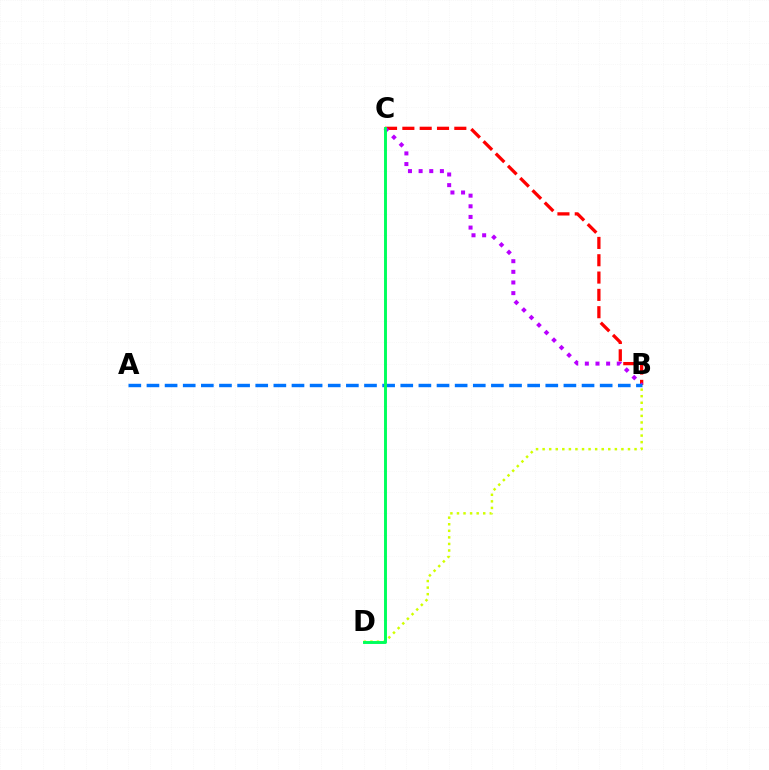{('B', 'C'): [{'color': '#ff0000', 'line_style': 'dashed', 'thickness': 2.35}, {'color': '#b900ff', 'line_style': 'dotted', 'thickness': 2.89}], ('A', 'B'): [{'color': '#0074ff', 'line_style': 'dashed', 'thickness': 2.46}], ('B', 'D'): [{'color': '#d1ff00', 'line_style': 'dotted', 'thickness': 1.78}], ('C', 'D'): [{'color': '#00ff5c', 'line_style': 'solid', 'thickness': 2.11}]}